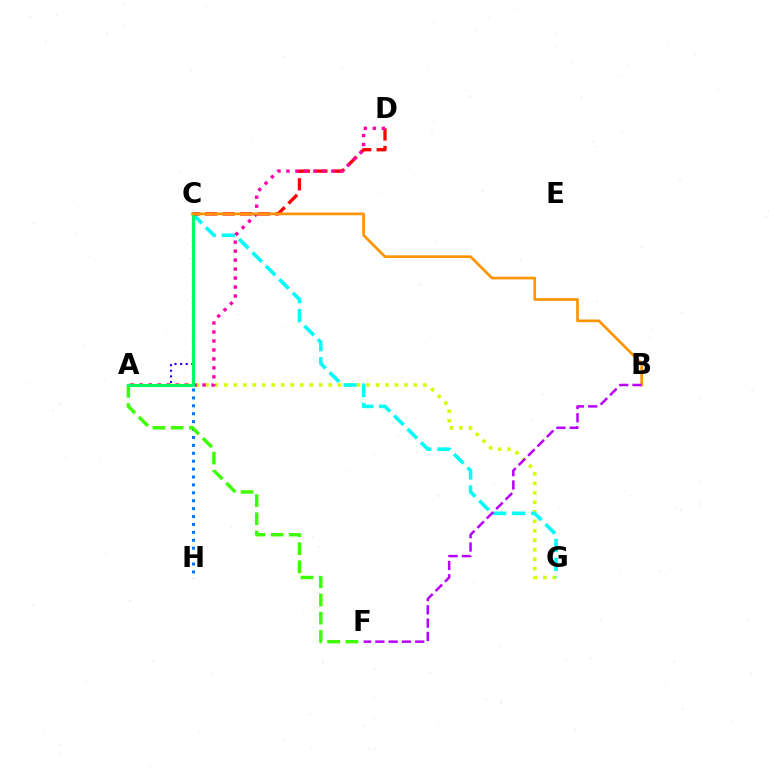{('A', 'G'): [{'color': '#d1ff00', 'line_style': 'dotted', 'thickness': 2.58}], ('C', 'G'): [{'color': '#00fff6', 'line_style': 'dashed', 'thickness': 2.58}], ('C', 'H'): [{'color': '#0074ff', 'line_style': 'dotted', 'thickness': 2.15}], ('A', 'F'): [{'color': '#3dff00', 'line_style': 'dashed', 'thickness': 2.47}], ('C', 'D'): [{'color': '#ff0000', 'line_style': 'dashed', 'thickness': 2.39}], ('A', 'C'): [{'color': '#2500ff', 'line_style': 'dotted', 'thickness': 1.53}, {'color': '#00ff5c', 'line_style': 'solid', 'thickness': 2.21}], ('A', 'D'): [{'color': '#ff00ac', 'line_style': 'dotted', 'thickness': 2.44}], ('B', 'C'): [{'color': '#ff9400', 'line_style': 'solid', 'thickness': 1.94}], ('B', 'F'): [{'color': '#b900ff', 'line_style': 'dashed', 'thickness': 1.81}]}